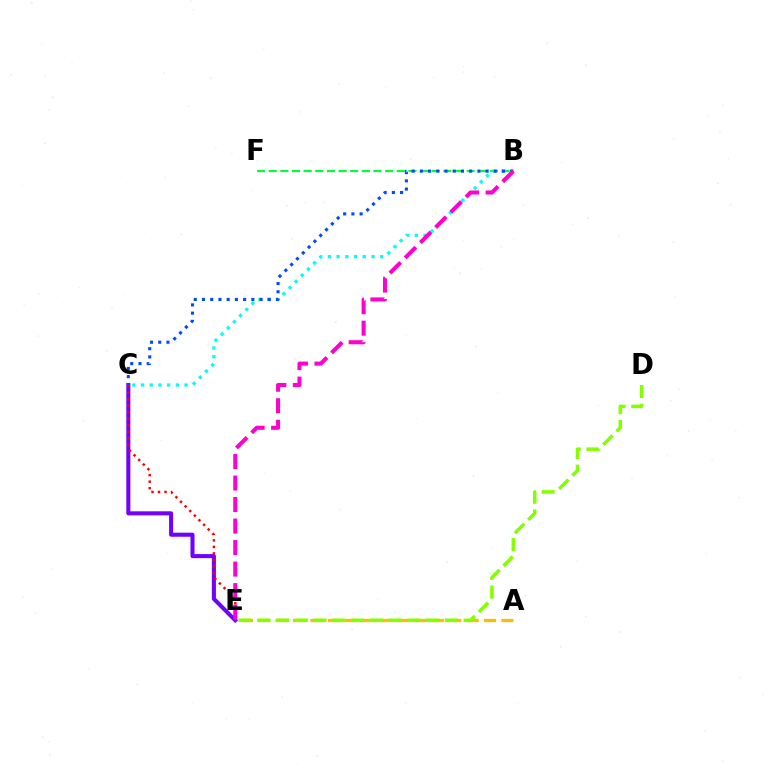{('B', 'F'): [{'color': '#00ff39', 'line_style': 'dashed', 'thickness': 1.58}], ('B', 'C'): [{'color': '#00fff6', 'line_style': 'dotted', 'thickness': 2.37}, {'color': '#004bff', 'line_style': 'dotted', 'thickness': 2.23}], ('C', 'E'): [{'color': '#7200ff', 'line_style': 'solid', 'thickness': 2.92}, {'color': '#ff0000', 'line_style': 'dotted', 'thickness': 1.77}], ('A', 'E'): [{'color': '#ffbd00', 'line_style': 'dashed', 'thickness': 2.36}], ('B', 'E'): [{'color': '#ff00cf', 'line_style': 'dashed', 'thickness': 2.92}], ('D', 'E'): [{'color': '#84ff00', 'line_style': 'dashed', 'thickness': 2.55}]}